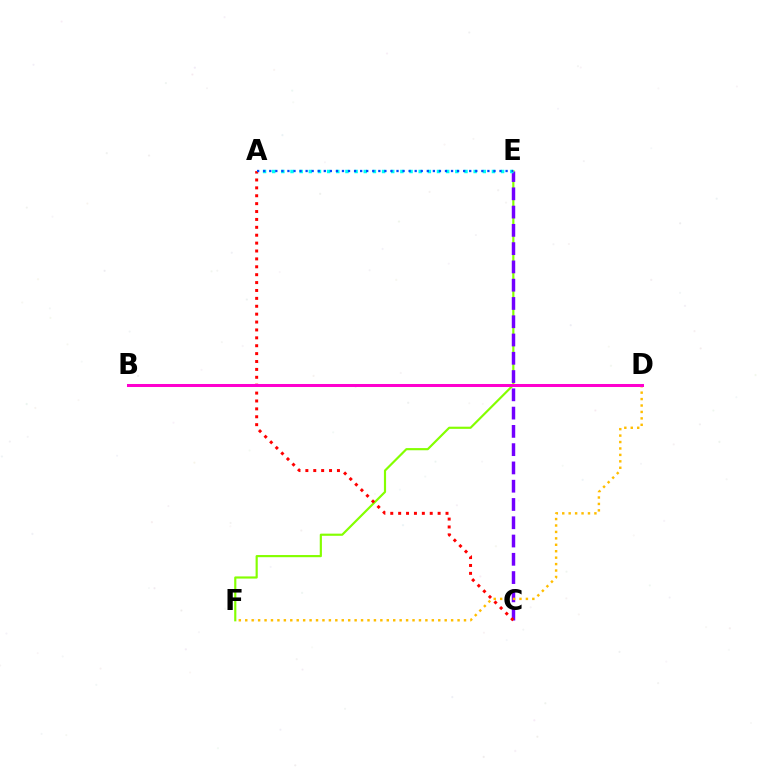{('E', 'F'): [{'color': '#84ff00', 'line_style': 'solid', 'thickness': 1.56}], ('B', 'D'): [{'color': '#00ff39', 'line_style': 'dashed', 'thickness': 2.08}, {'color': '#ff00cf', 'line_style': 'solid', 'thickness': 2.18}], ('C', 'E'): [{'color': '#7200ff', 'line_style': 'dashed', 'thickness': 2.48}], ('A', 'E'): [{'color': '#00fff6', 'line_style': 'dotted', 'thickness': 2.49}, {'color': '#004bff', 'line_style': 'dotted', 'thickness': 1.65}], ('A', 'C'): [{'color': '#ff0000', 'line_style': 'dotted', 'thickness': 2.14}], ('D', 'F'): [{'color': '#ffbd00', 'line_style': 'dotted', 'thickness': 1.75}]}